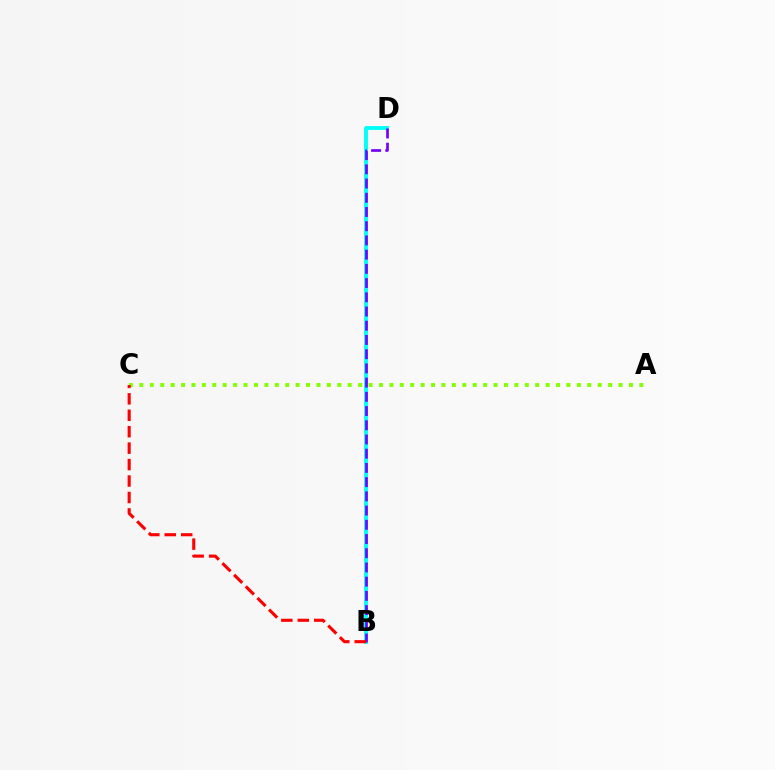{('B', 'D'): [{'color': '#00fff6', 'line_style': 'solid', 'thickness': 2.79}, {'color': '#7200ff', 'line_style': 'dashed', 'thickness': 1.93}], ('A', 'C'): [{'color': '#84ff00', 'line_style': 'dotted', 'thickness': 2.83}], ('B', 'C'): [{'color': '#ff0000', 'line_style': 'dashed', 'thickness': 2.23}]}